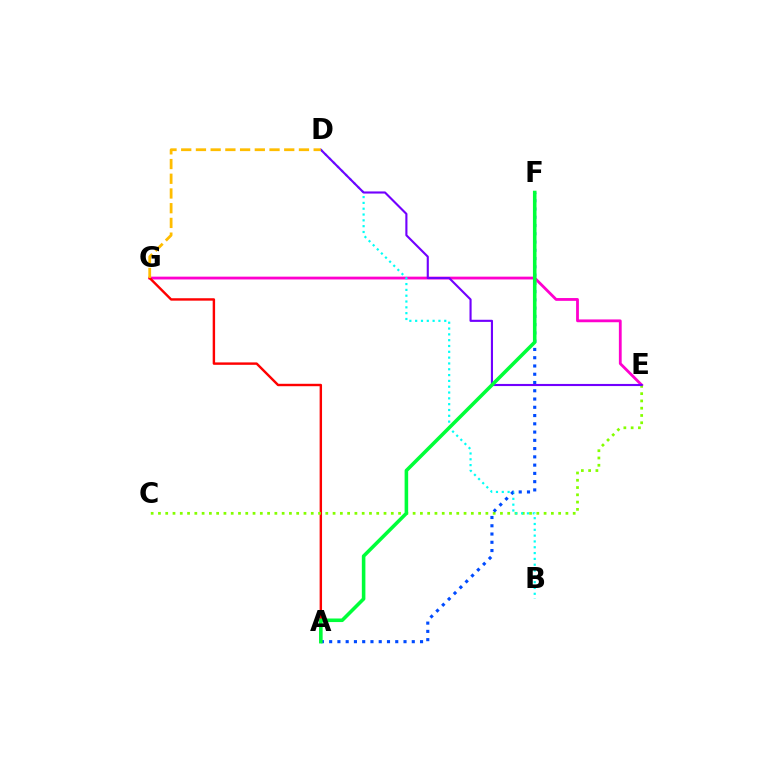{('E', 'G'): [{'color': '#ff00cf', 'line_style': 'solid', 'thickness': 2.02}], ('A', 'G'): [{'color': '#ff0000', 'line_style': 'solid', 'thickness': 1.74}], ('C', 'E'): [{'color': '#84ff00', 'line_style': 'dotted', 'thickness': 1.98}], ('B', 'D'): [{'color': '#00fff6', 'line_style': 'dotted', 'thickness': 1.58}], ('A', 'F'): [{'color': '#004bff', 'line_style': 'dotted', 'thickness': 2.24}, {'color': '#00ff39', 'line_style': 'solid', 'thickness': 2.57}], ('D', 'E'): [{'color': '#7200ff', 'line_style': 'solid', 'thickness': 1.53}], ('D', 'G'): [{'color': '#ffbd00', 'line_style': 'dashed', 'thickness': 2.0}]}